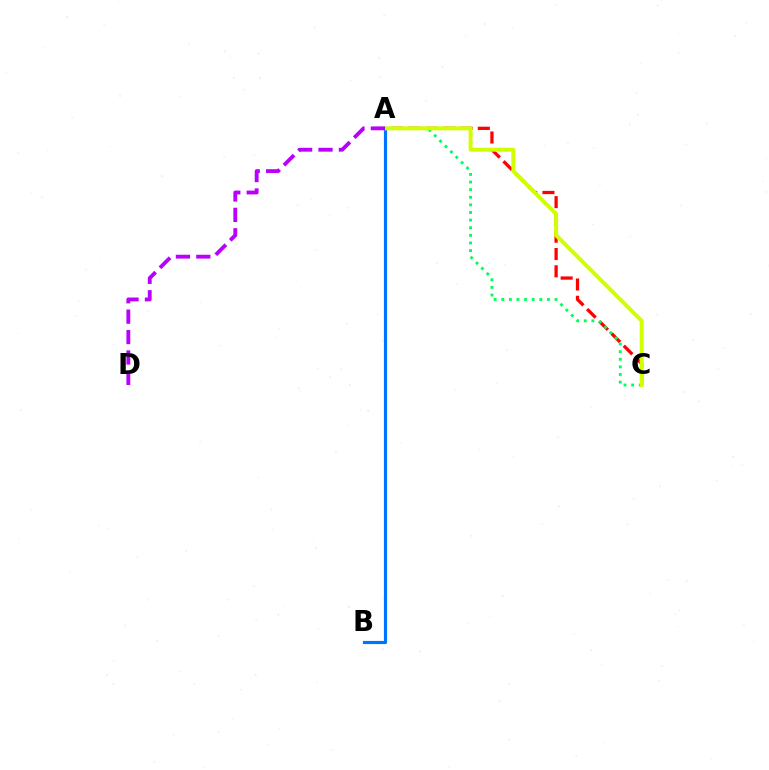{('A', 'C'): [{'color': '#ff0000', 'line_style': 'dashed', 'thickness': 2.35}, {'color': '#00ff5c', 'line_style': 'dotted', 'thickness': 2.07}, {'color': '#d1ff00', 'line_style': 'solid', 'thickness': 2.85}], ('A', 'B'): [{'color': '#0074ff', 'line_style': 'solid', 'thickness': 2.28}], ('A', 'D'): [{'color': '#b900ff', 'line_style': 'dashed', 'thickness': 2.77}]}